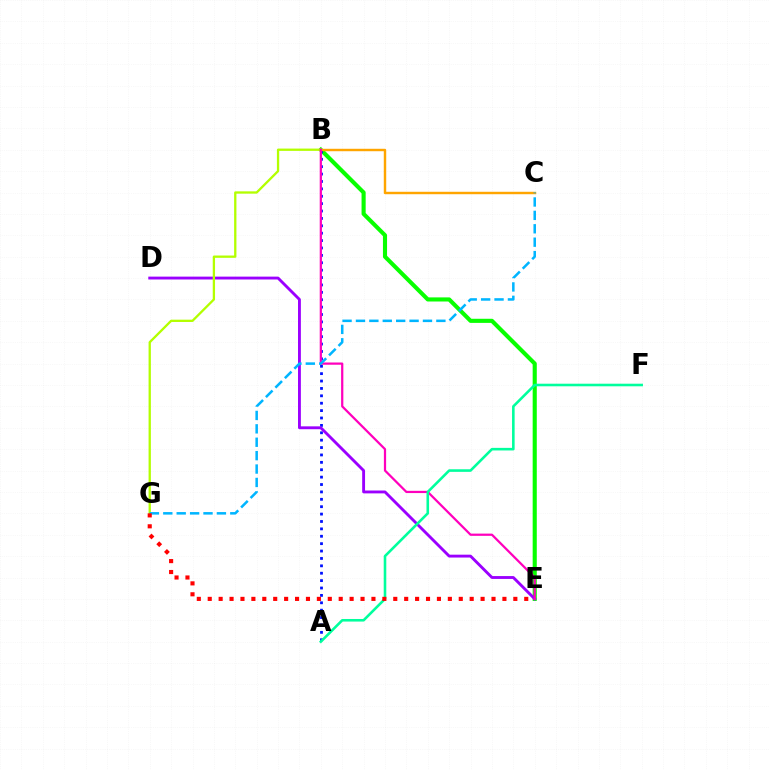{('B', 'E'): [{'color': '#08ff00', 'line_style': 'solid', 'thickness': 2.96}, {'color': '#ff00bd', 'line_style': 'solid', 'thickness': 1.61}], ('A', 'B'): [{'color': '#0010ff', 'line_style': 'dotted', 'thickness': 2.01}], ('D', 'E'): [{'color': '#9b00ff', 'line_style': 'solid', 'thickness': 2.07}], ('B', 'G'): [{'color': '#b3ff00', 'line_style': 'solid', 'thickness': 1.66}], ('B', 'C'): [{'color': '#ffa500', 'line_style': 'solid', 'thickness': 1.75}], ('A', 'F'): [{'color': '#00ff9d', 'line_style': 'solid', 'thickness': 1.86}], ('C', 'G'): [{'color': '#00b5ff', 'line_style': 'dashed', 'thickness': 1.82}], ('E', 'G'): [{'color': '#ff0000', 'line_style': 'dotted', 'thickness': 2.97}]}